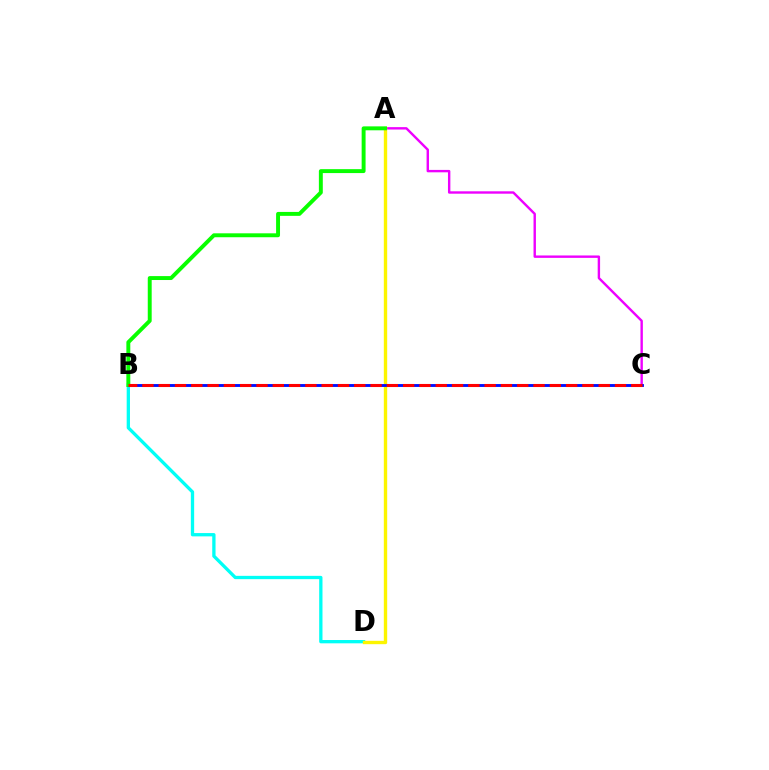{('B', 'D'): [{'color': '#00fff6', 'line_style': 'solid', 'thickness': 2.38}], ('A', 'C'): [{'color': '#ee00ff', 'line_style': 'solid', 'thickness': 1.73}], ('A', 'D'): [{'color': '#fcf500', 'line_style': 'solid', 'thickness': 2.42}], ('B', 'C'): [{'color': '#0010ff', 'line_style': 'solid', 'thickness': 2.07}, {'color': '#ff0000', 'line_style': 'dashed', 'thickness': 2.21}], ('A', 'B'): [{'color': '#08ff00', 'line_style': 'solid', 'thickness': 2.83}]}